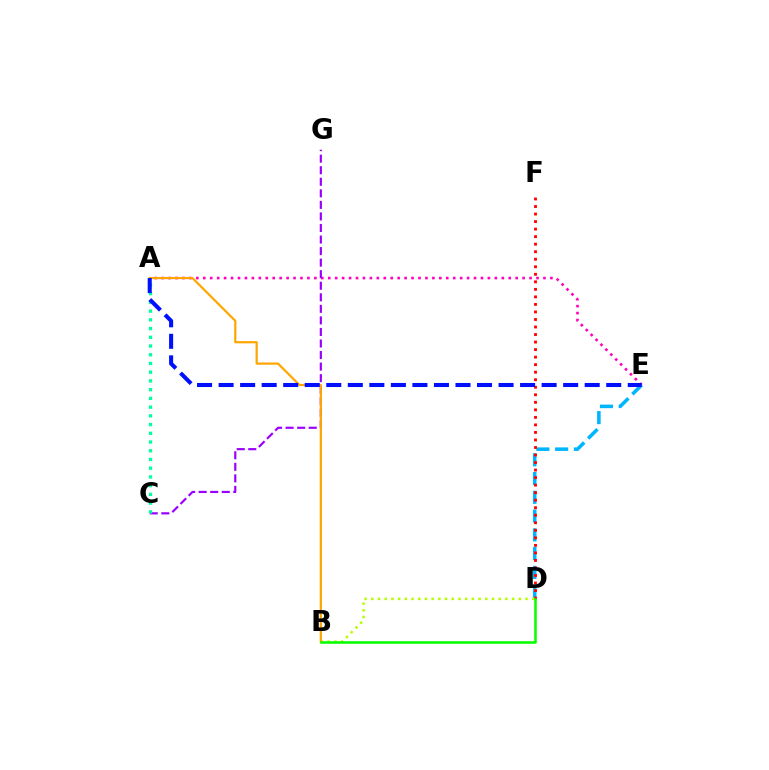{('A', 'E'): [{'color': '#ff00bd', 'line_style': 'dotted', 'thickness': 1.89}, {'color': '#0010ff', 'line_style': 'dashed', 'thickness': 2.93}], ('D', 'E'): [{'color': '#00b5ff', 'line_style': 'dashed', 'thickness': 2.55}], ('C', 'G'): [{'color': '#9b00ff', 'line_style': 'dashed', 'thickness': 1.57}], ('D', 'F'): [{'color': '#ff0000', 'line_style': 'dotted', 'thickness': 2.05}], ('B', 'D'): [{'color': '#b3ff00', 'line_style': 'dotted', 'thickness': 1.82}, {'color': '#08ff00', 'line_style': 'solid', 'thickness': 1.85}], ('A', 'C'): [{'color': '#00ff9d', 'line_style': 'dotted', 'thickness': 2.37}], ('A', 'B'): [{'color': '#ffa500', 'line_style': 'solid', 'thickness': 1.59}]}